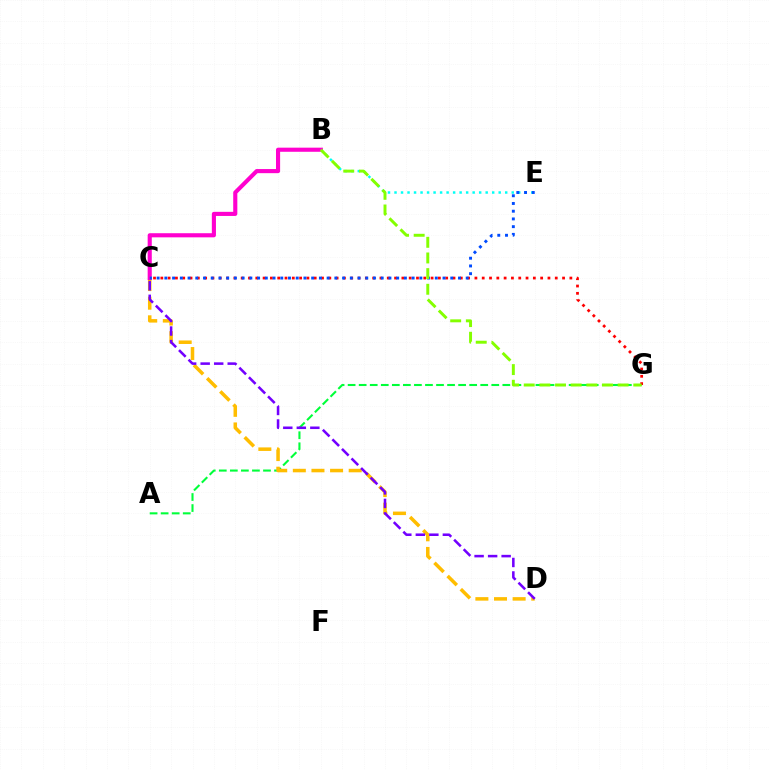{('B', 'E'): [{'color': '#00fff6', 'line_style': 'dotted', 'thickness': 1.77}], ('A', 'G'): [{'color': '#00ff39', 'line_style': 'dashed', 'thickness': 1.5}], ('C', 'D'): [{'color': '#ffbd00', 'line_style': 'dashed', 'thickness': 2.53}, {'color': '#7200ff', 'line_style': 'dashed', 'thickness': 1.84}], ('B', 'C'): [{'color': '#ff00cf', 'line_style': 'solid', 'thickness': 2.96}], ('C', 'G'): [{'color': '#ff0000', 'line_style': 'dotted', 'thickness': 1.98}], ('C', 'E'): [{'color': '#004bff', 'line_style': 'dotted', 'thickness': 2.1}], ('B', 'G'): [{'color': '#84ff00', 'line_style': 'dashed', 'thickness': 2.13}]}